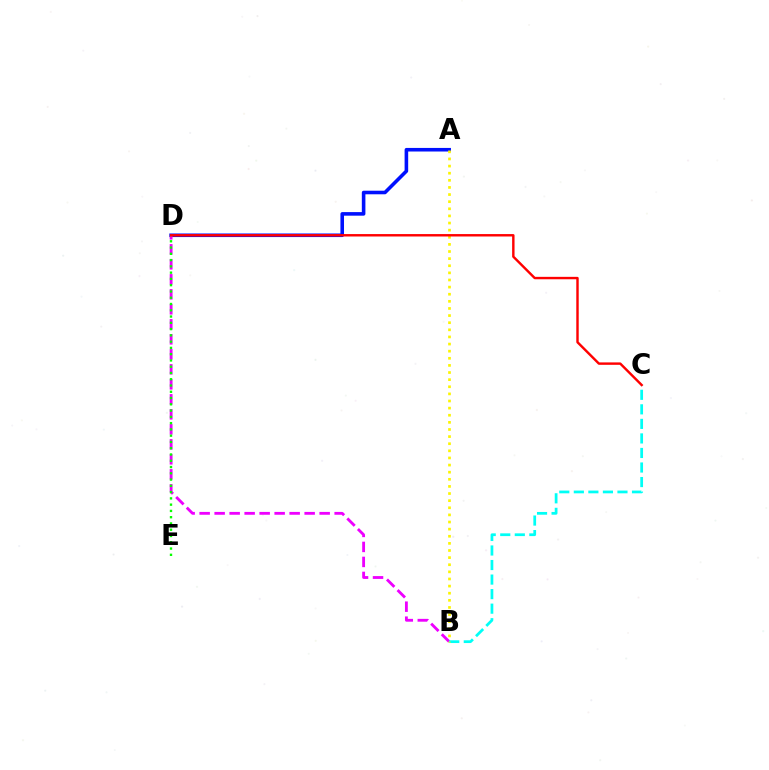{('A', 'D'): [{'color': '#0010ff', 'line_style': 'solid', 'thickness': 2.58}], ('B', 'D'): [{'color': '#ee00ff', 'line_style': 'dashed', 'thickness': 2.04}], ('B', 'C'): [{'color': '#00fff6', 'line_style': 'dashed', 'thickness': 1.98}], ('D', 'E'): [{'color': '#08ff00', 'line_style': 'dotted', 'thickness': 1.7}], ('A', 'B'): [{'color': '#fcf500', 'line_style': 'dotted', 'thickness': 1.93}], ('C', 'D'): [{'color': '#ff0000', 'line_style': 'solid', 'thickness': 1.74}]}